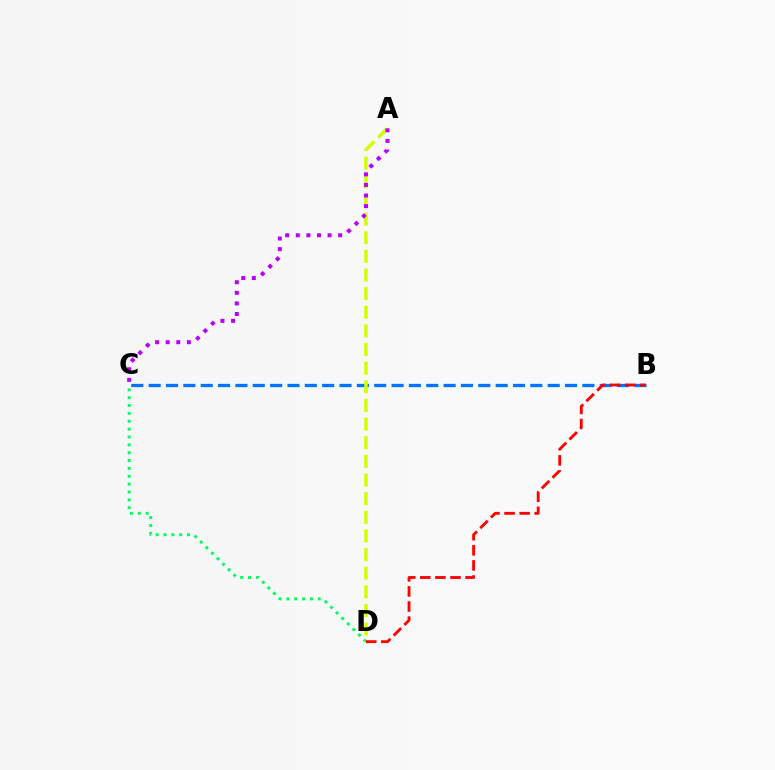{('C', 'D'): [{'color': '#00ff5c', 'line_style': 'dotted', 'thickness': 2.13}], ('B', 'C'): [{'color': '#0074ff', 'line_style': 'dashed', 'thickness': 2.36}], ('A', 'D'): [{'color': '#d1ff00', 'line_style': 'dashed', 'thickness': 2.53}], ('A', 'C'): [{'color': '#b900ff', 'line_style': 'dotted', 'thickness': 2.88}], ('B', 'D'): [{'color': '#ff0000', 'line_style': 'dashed', 'thickness': 2.05}]}